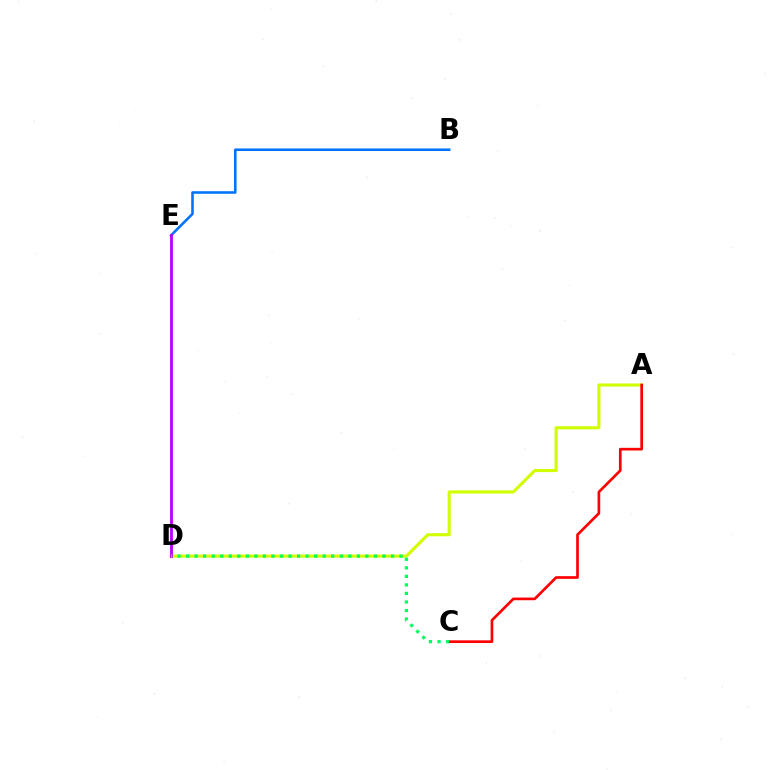{('A', 'D'): [{'color': '#d1ff00', 'line_style': 'solid', 'thickness': 2.23}], ('B', 'E'): [{'color': '#0074ff', 'line_style': 'solid', 'thickness': 1.86}], ('D', 'E'): [{'color': '#b900ff', 'line_style': 'solid', 'thickness': 2.03}], ('A', 'C'): [{'color': '#ff0000', 'line_style': 'solid', 'thickness': 1.93}], ('C', 'D'): [{'color': '#00ff5c', 'line_style': 'dotted', 'thickness': 2.32}]}